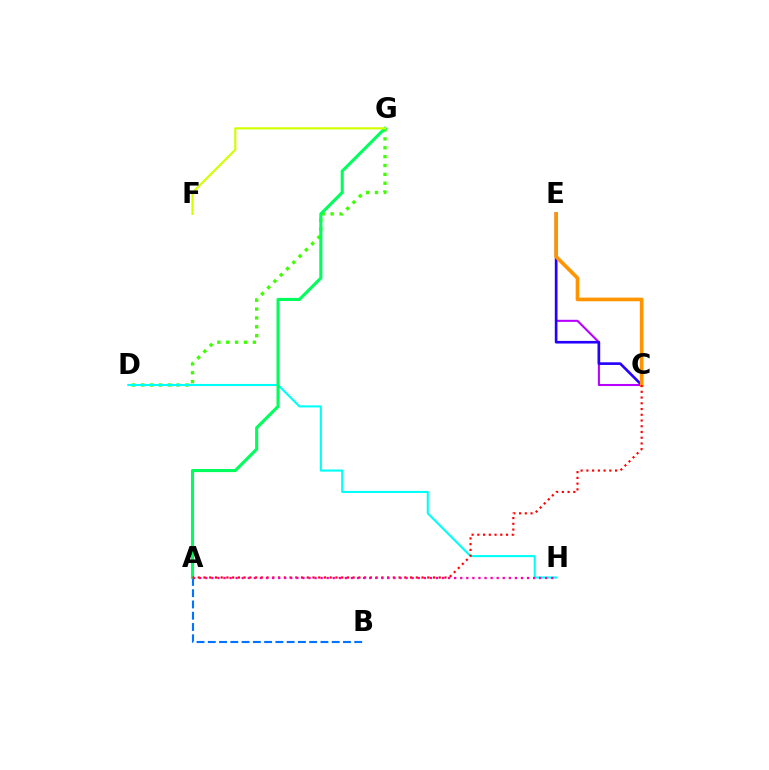{('D', 'G'): [{'color': '#3dff00', 'line_style': 'dotted', 'thickness': 2.41}], ('D', 'H'): [{'color': '#00fff6', 'line_style': 'solid', 'thickness': 1.51}], ('A', 'B'): [{'color': '#0074ff', 'line_style': 'dashed', 'thickness': 1.53}], ('A', 'G'): [{'color': '#00ff5c', 'line_style': 'solid', 'thickness': 2.23}], ('F', 'G'): [{'color': '#d1ff00', 'line_style': 'solid', 'thickness': 1.56}], ('C', 'E'): [{'color': '#b900ff', 'line_style': 'solid', 'thickness': 1.5}, {'color': '#2500ff', 'line_style': 'solid', 'thickness': 1.89}, {'color': '#ff9400', 'line_style': 'solid', 'thickness': 2.64}], ('A', 'C'): [{'color': '#ff0000', 'line_style': 'dotted', 'thickness': 1.56}], ('A', 'H'): [{'color': '#ff00ac', 'line_style': 'dotted', 'thickness': 1.65}]}